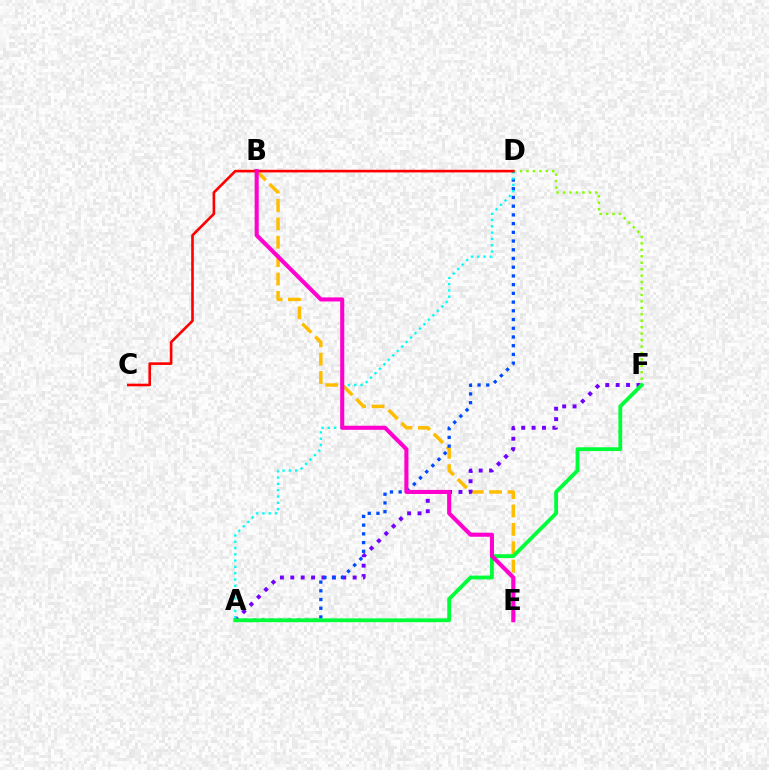{('B', 'E'): [{'color': '#ffbd00', 'line_style': 'dashed', 'thickness': 2.5}, {'color': '#ff00cf', 'line_style': 'solid', 'thickness': 2.93}], ('A', 'F'): [{'color': '#7200ff', 'line_style': 'dotted', 'thickness': 2.82}, {'color': '#00ff39', 'line_style': 'solid', 'thickness': 2.74}], ('A', 'D'): [{'color': '#004bff', 'line_style': 'dotted', 'thickness': 2.37}, {'color': '#00fff6', 'line_style': 'dotted', 'thickness': 1.71}], ('D', 'F'): [{'color': '#84ff00', 'line_style': 'dotted', 'thickness': 1.75}], ('C', 'D'): [{'color': '#ff0000', 'line_style': 'solid', 'thickness': 1.89}]}